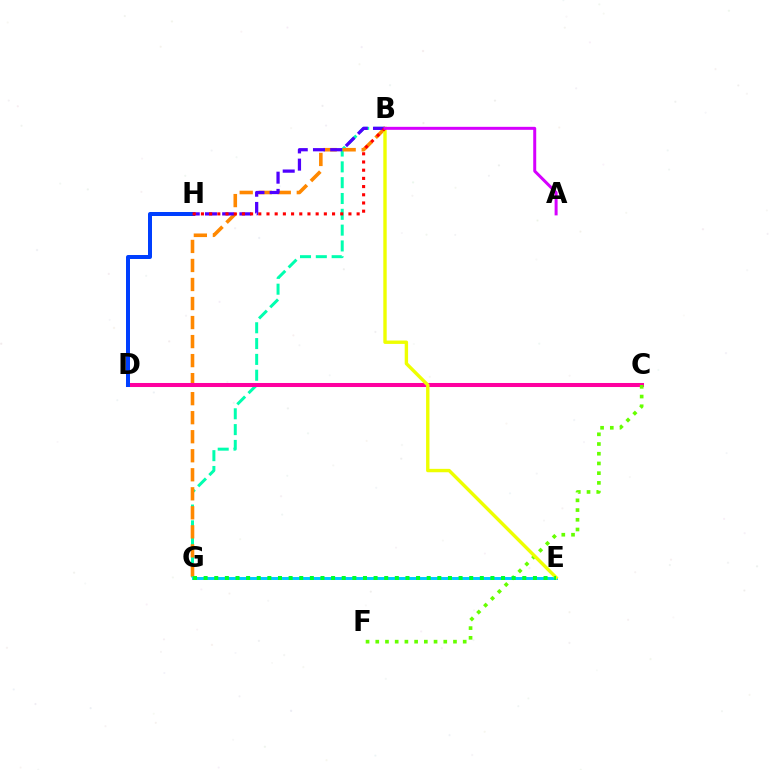{('B', 'G'): [{'color': '#00ffaf', 'line_style': 'dashed', 'thickness': 2.15}, {'color': '#ff8800', 'line_style': 'dashed', 'thickness': 2.58}], ('C', 'D'): [{'color': '#ff00a0', 'line_style': 'solid', 'thickness': 2.91}], ('C', 'F'): [{'color': '#66ff00', 'line_style': 'dotted', 'thickness': 2.64}], ('E', 'G'): [{'color': '#00c7ff', 'line_style': 'solid', 'thickness': 2.13}, {'color': '#00ff27', 'line_style': 'dotted', 'thickness': 2.89}], ('D', 'H'): [{'color': '#003fff', 'line_style': 'solid', 'thickness': 2.87}], ('B', 'E'): [{'color': '#eeff00', 'line_style': 'solid', 'thickness': 2.44}], ('B', 'H'): [{'color': '#4f00ff', 'line_style': 'dashed', 'thickness': 2.34}, {'color': '#ff0000', 'line_style': 'dotted', 'thickness': 2.23}], ('A', 'B'): [{'color': '#d600ff', 'line_style': 'solid', 'thickness': 2.15}]}